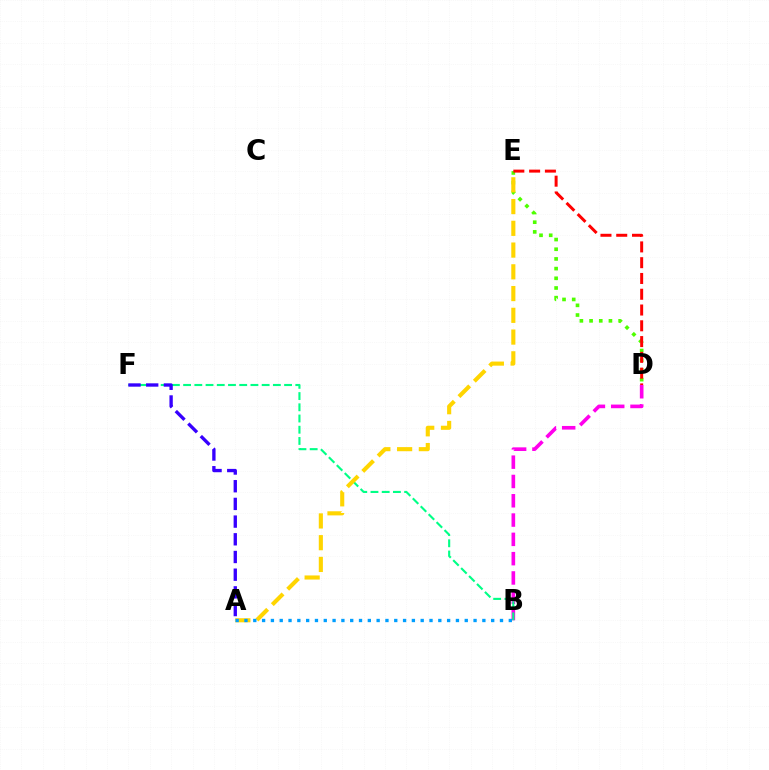{('D', 'E'): [{'color': '#4fff00', 'line_style': 'dotted', 'thickness': 2.63}, {'color': '#ff0000', 'line_style': 'dashed', 'thickness': 2.14}], ('B', 'D'): [{'color': '#ff00ed', 'line_style': 'dashed', 'thickness': 2.62}], ('B', 'F'): [{'color': '#00ff86', 'line_style': 'dashed', 'thickness': 1.52}], ('A', 'F'): [{'color': '#3700ff', 'line_style': 'dashed', 'thickness': 2.4}], ('A', 'E'): [{'color': '#ffd500', 'line_style': 'dashed', 'thickness': 2.95}], ('A', 'B'): [{'color': '#009eff', 'line_style': 'dotted', 'thickness': 2.39}]}